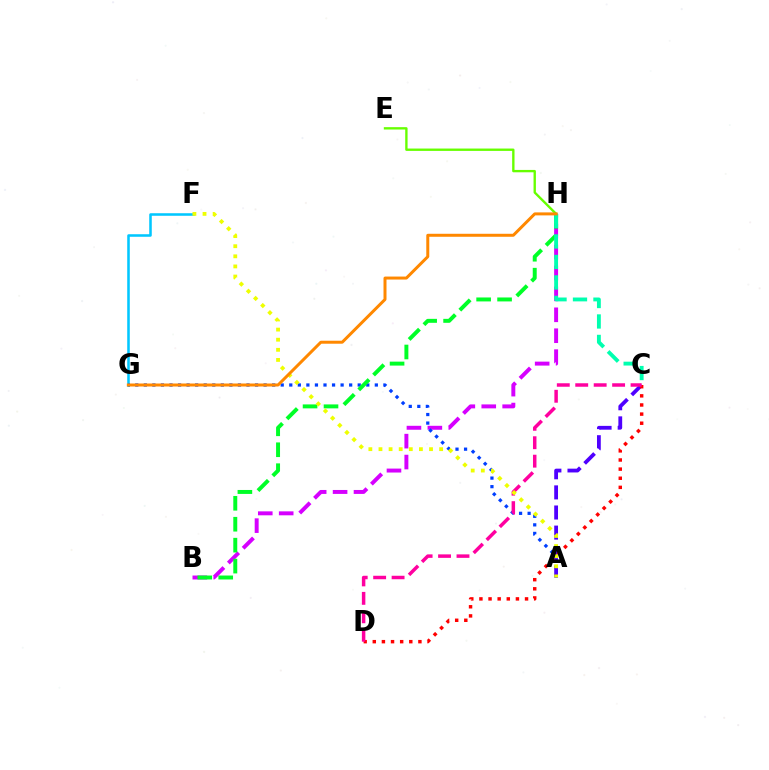{('B', 'H'): [{'color': '#d600ff', 'line_style': 'dashed', 'thickness': 2.84}, {'color': '#00ff27', 'line_style': 'dashed', 'thickness': 2.85}], ('F', 'G'): [{'color': '#00c7ff', 'line_style': 'solid', 'thickness': 1.83}], ('A', 'G'): [{'color': '#003fff', 'line_style': 'dotted', 'thickness': 2.32}], ('E', 'H'): [{'color': '#66ff00', 'line_style': 'solid', 'thickness': 1.7}], ('A', 'C'): [{'color': '#4f00ff', 'line_style': 'dashed', 'thickness': 2.73}], ('C', 'D'): [{'color': '#ff0000', 'line_style': 'dotted', 'thickness': 2.48}, {'color': '#ff00a0', 'line_style': 'dashed', 'thickness': 2.51}], ('C', 'H'): [{'color': '#00ffaf', 'line_style': 'dashed', 'thickness': 2.78}], ('A', 'F'): [{'color': '#eeff00', 'line_style': 'dotted', 'thickness': 2.75}], ('G', 'H'): [{'color': '#ff8800', 'line_style': 'solid', 'thickness': 2.15}]}